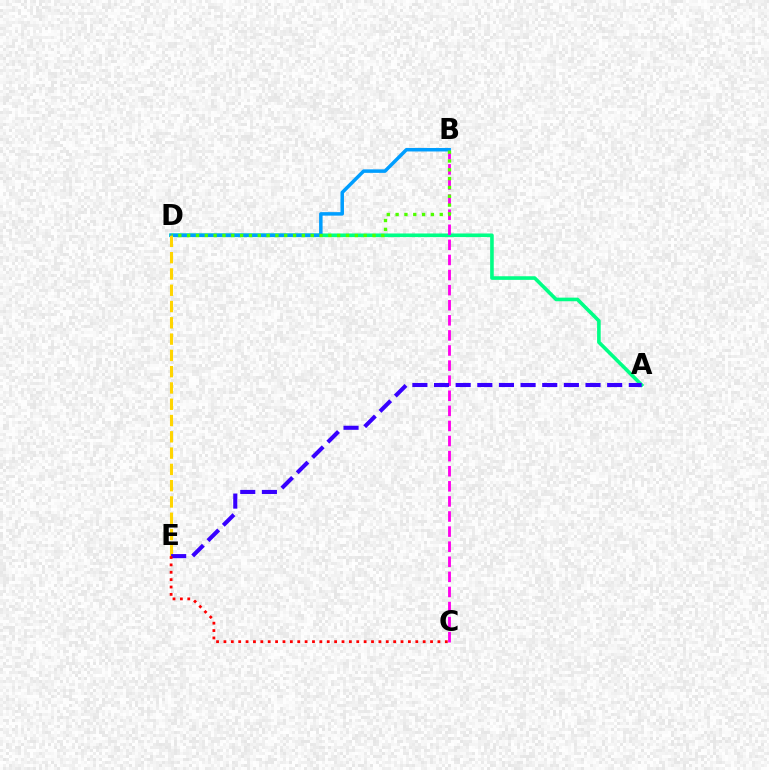{('A', 'D'): [{'color': '#00ff86', 'line_style': 'solid', 'thickness': 2.6}], ('B', 'C'): [{'color': '#ff00ed', 'line_style': 'dashed', 'thickness': 2.05}], ('B', 'D'): [{'color': '#009eff', 'line_style': 'solid', 'thickness': 2.52}, {'color': '#4fff00', 'line_style': 'dotted', 'thickness': 2.4}], ('D', 'E'): [{'color': '#ffd500', 'line_style': 'dashed', 'thickness': 2.21}], ('A', 'E'): [{'color': '#3700ff', 'line_style': 'dashed', 'thickness': 2.94}], ('C', 'E'): [{'color': '#ff0000', 'line_style': 'dotted', 'thickness': 2.0}]}